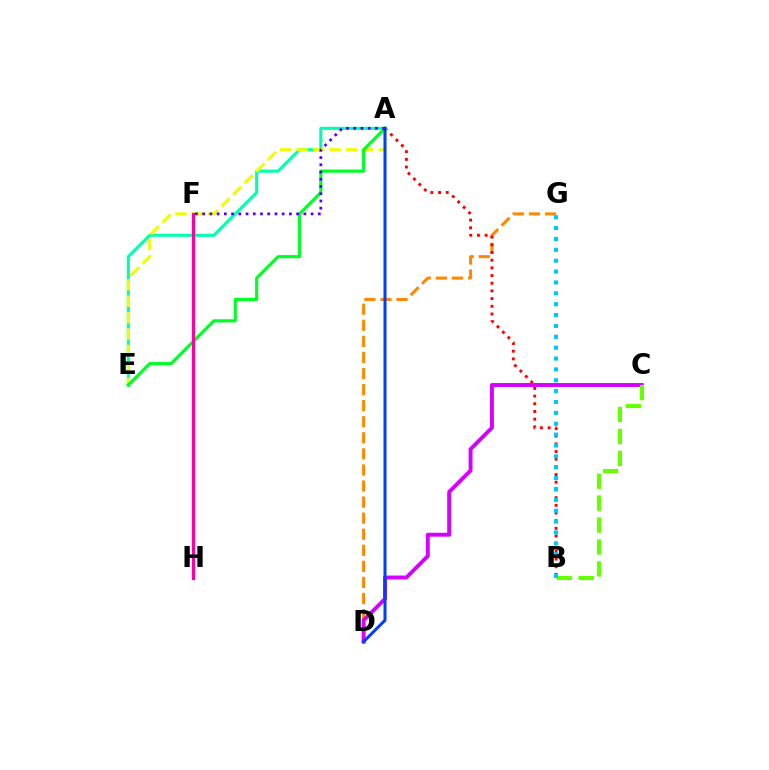{('D', 'G'): [{'color': '#ff8800', 'line_style': 'dashed', 'thickness': 2.18}], ('A', 'B'): [{'color': '#ff0000', 'line_style': 'dotted', 'thickness': 2.09}], ('C', 'D'): [{'color': '#d600ff', 'line_style': 'solid', 'thickness': 2.82}], ('A', 'E'): [{'color': '#00ffaf', 'line_style': 'solid', 'thickness': 2.21}, {'color': '#eeff00', 'line_style': 'dashed', 'thickness': 2.23}, {'color': '#00ff27', 'line_style': 'solid', 'thickness': 2.27}], ('B', 'C'): [{'color': '#66ff00', 'line_style': 'dashed', 'thickness': 2.98}], ('A', 'D'): [{'color': '#003fff', 'line_style': 'solid', 'thickness': 2.17}], ('A', 'F'): [{'color': '#4f00ff', 'line_style': 'dotted', 'thickness': 1.96}], ('B', 'G'): [{'color': '#00c7ff', 'line_style': 'dotted', 'thickness': 2.95}], ('F', 'H'): [{'color': '#ff00a0', 'line_style': 'solid', 'thickness': 2.32}]}